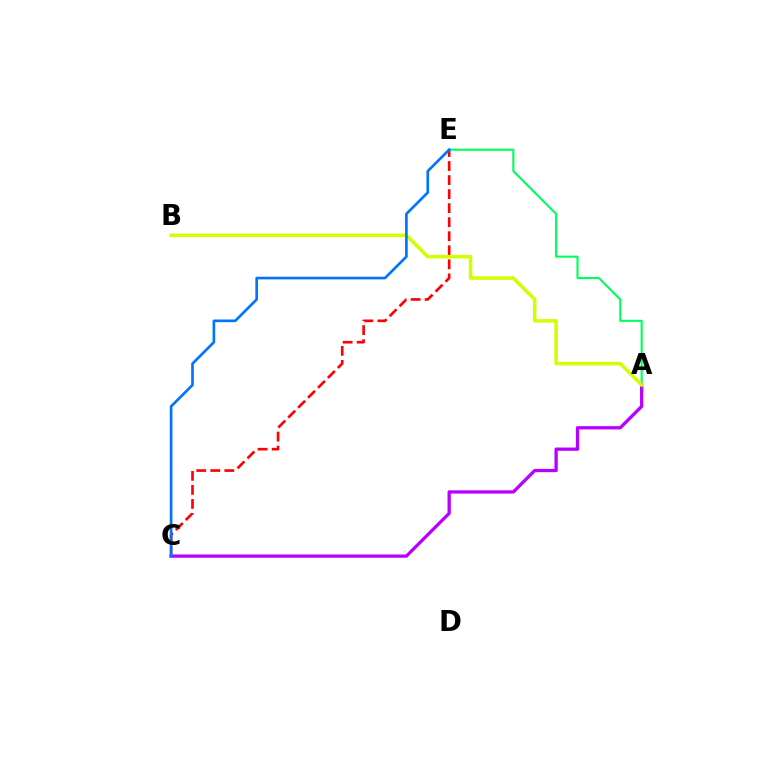{('C', 'E'): [{'color': '#ff0000', 'line_style': 'dashed', 'thickness': 1.91}, {'color': '#0074ff', 'line_style': 'solid', 'thickness': 1.92}], ('A', 'E'): [{'color': '#00ff5c', 'line_style': 'solid', 'thickness': 1.53}], ('A', 'C'): [{'color': '#b900ff', 'line_style': 'solid', 'thickness': 2.37}], ('A', 'B'): [{'color': '#d1ff00', 'line_style': 'solid', 'thickness': 2.53}]}